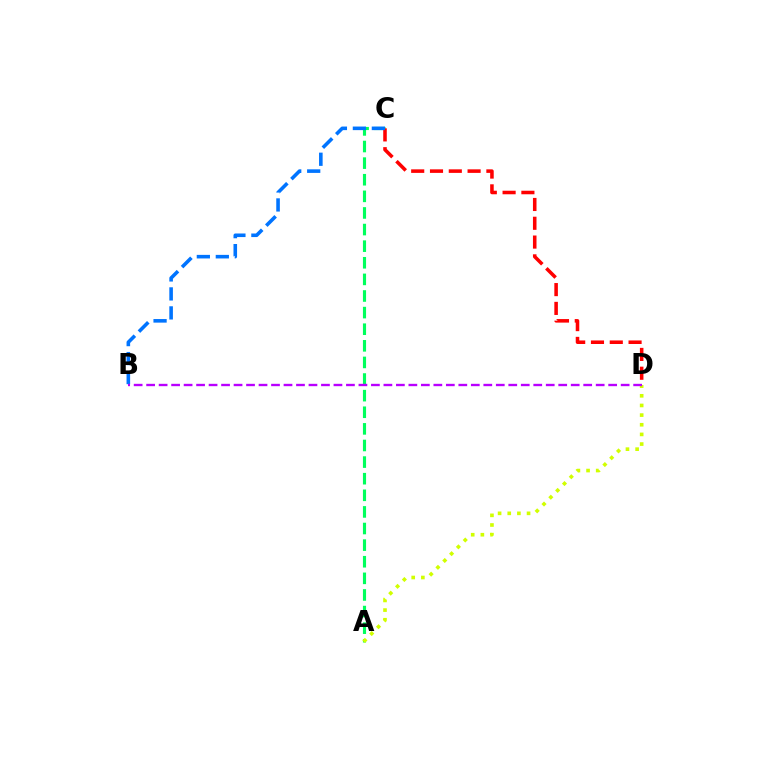{('A', 'C'): [{'color': '#00ff5c', 'line_style': 'dashed', 'thickness': 2.26}], ('A', 'D'): [{'color': '#d1ff00', 'line_style': 'dotted', 'thickness': 2.62}], ('C', 'D'): [{'color': '#ff0000', 'line_style': 'dashed', 'thickness': 2.55}], ('B', 'C'): [{'color': '#0074ff', 'line_style': 'dashed', 'thickness': 2.58}], ('B', 'D'): [{'color': '#b900ff', 'line_style': 'dashed', 'thickness': 1.7}]}